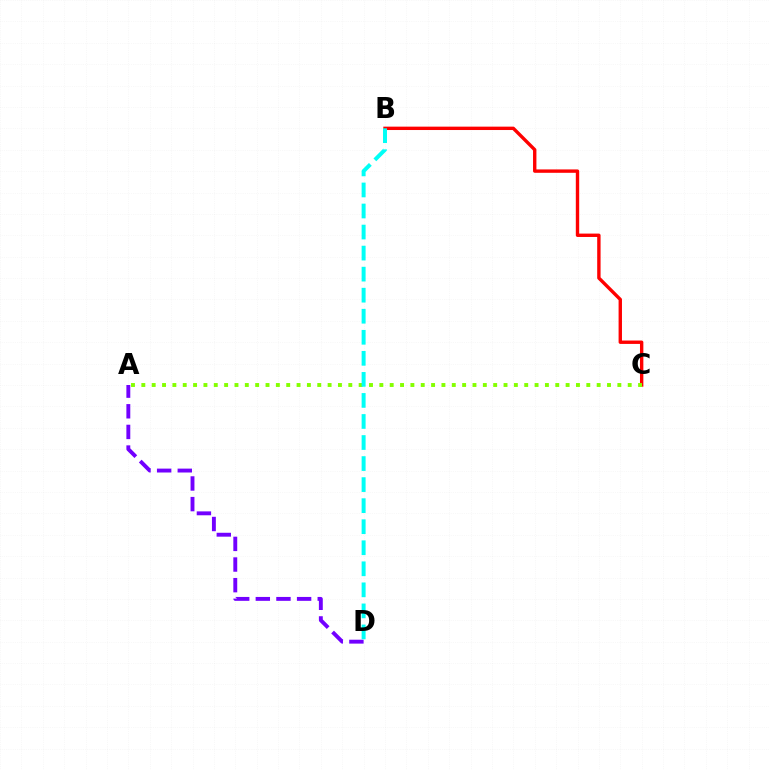{('A', 'D'): [{'color': '#7200ff', 'line_style': 'dashed', 'thickness': 2.8}], ('B', 'C'): [{'color': '#ff0000', 'line_style': 'solid', 'thickness': 2.43}], ('A', 'C'): [{'color': '#84ff00', 'line_style': 'dotted', 'thickness': 2.81}], ('B', 'D'): [{'color': '#00fff6', 'line_style': 'dashed', 'thickness': 2.86}]}